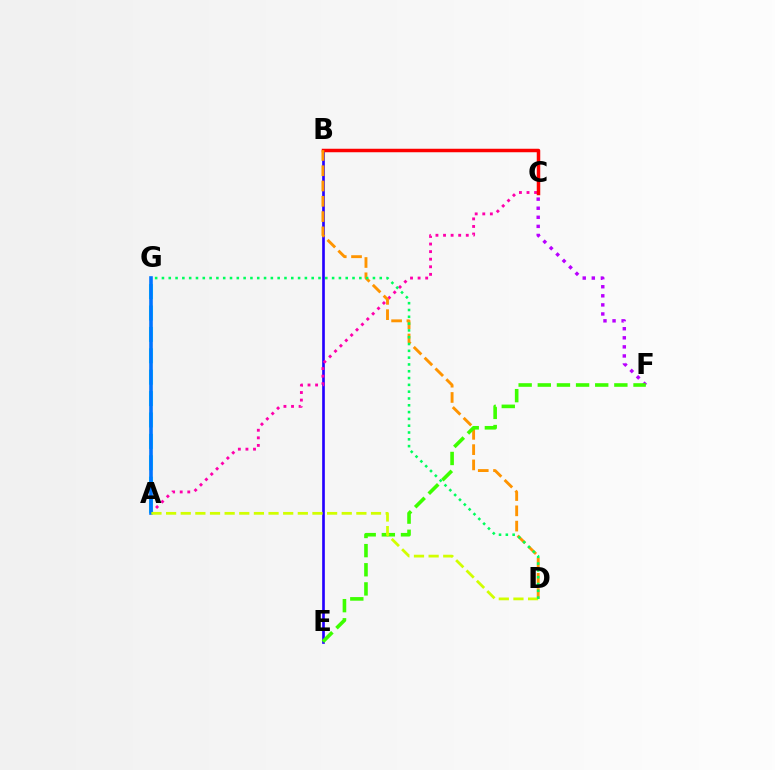{('B', 'E'): [{'color': '#2500ff', 'line_style': 'solid', 'thickness': 1.92}], ('A', 'C'): [{'color': '#ff00ac', 'line_style': 'dotted', 'thickness': 2.06}], ('B', 'C'): [{'color': '#ff0000', 'line_style': 'solid', 'thickness': 2.52}], ('A', 'G'): [{'color': '#00fff6', 'line_style': 'dashed', 'thickness': 2.91}, {'color': '#0074ff', 'line_style': 'solid', 'thickness': 2.6}], ('B', 'D'): [{'color': '#ff9400', 'line_style': 'dashed', 'thickness': 2.08}], ('C', 'F'): [{'color': '#b900ff', 'line_style': 'dotted', 'thickness': 2.47}], ('E', 'F'): [{'color': '#3dff00', 'line_style': 'dashed', 'thickness': 2.6}], ('A', 'D'): [{'color': '#d1ff00', 'line_style': 'dashed', 'thickness': 1.99}], ('D', 'G'): [{'color': '#00ff5c', 'line_style': 'dotted', 'thickness': 1.85}]}